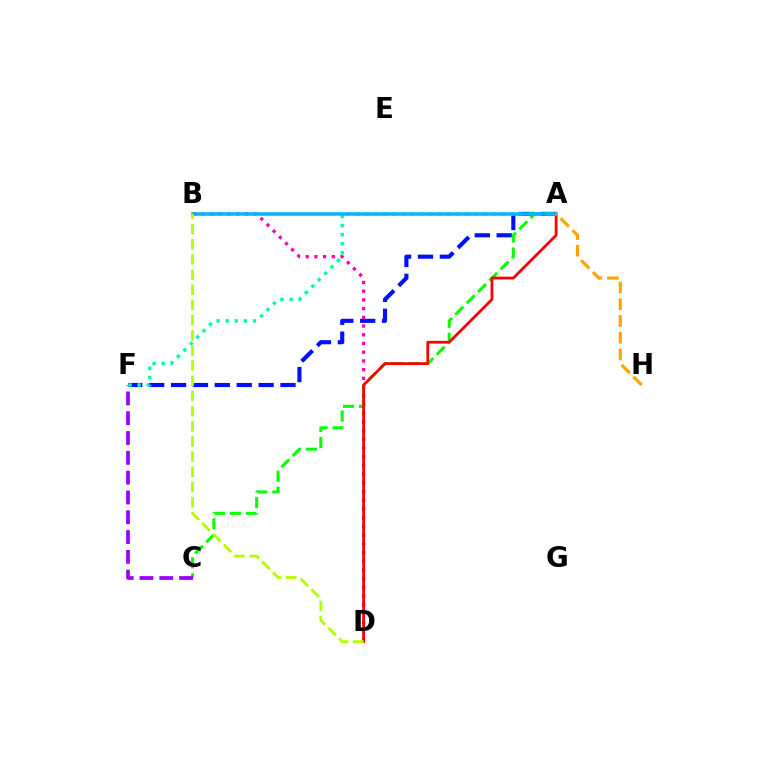{('A', 'F'): [{'color': '#0010ff', 'line_style': 'dashed', 'thickness': 2.97}, {'color': '#00ff9d', 'line_style': 'dotted', 'thickness': 2.47}], ('B', 'D'): [{'color': '#ff00bd', 'line_style': 'dotted', 'thickness': 2.37}, {'color': '#b3ff00', 'line_style': 'dashed', 'thickness': 2.06}], ('A', 'C'): [{'color': '#08ff00', 'line_style': 'dashed', 'thickness': 2.17}], ('C', 'F'): [{'color': '#9b00ff', 'line_style': 'dashed', 'thickness': 2.69}], ('A', 'D'): [{'color': '#ff0000', 'line_style': 'solid', 'thickness': 2.0}], ('A', 'B'): [{'color': '#00b5ff', 'line_style': 'solid', 'thickness': 2.53}], ('A', 'H'): [{'color': '#ffa500', 'line_style': 'dashed', 'thickness': 2.28}]}